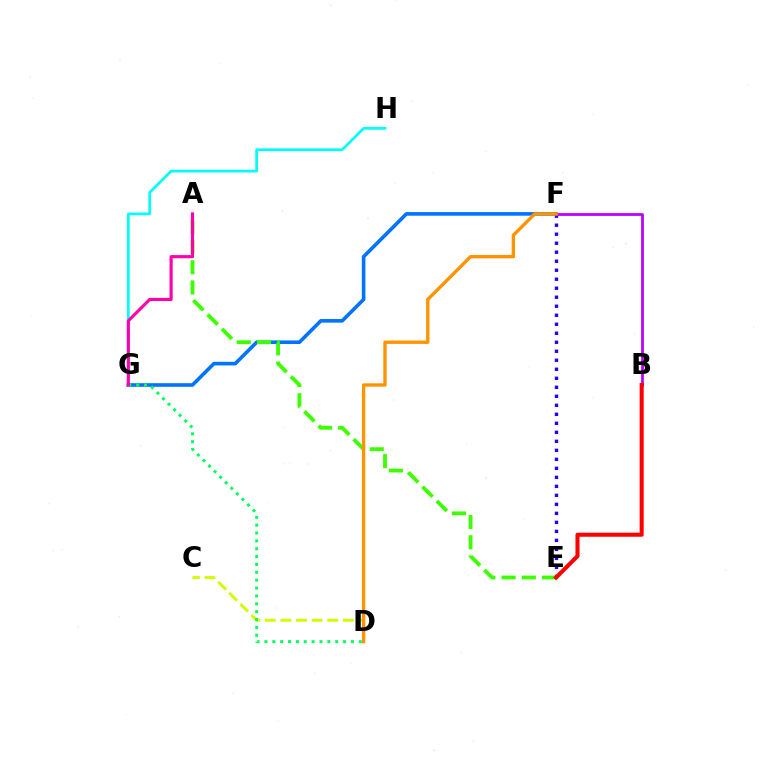{('F', 'G'): [{'color': '#0074ff', 'line_style': 'solid', 'thickness': 2.61}], ('E', 'F'): [{'color': '#2500ff', 'line_style': 'dotted', 'thickness': 2.45}], ('A', 'E'): [{'color': '#3dff00', 'line_style': 'dashed', 'thickness': 2.75}], ('C', 'D'): [{'color': '#d1ff00', 'line_style': 'dashed', 'thickness': 2.12}], ('B', 'F'): [{'color': '#b900ff', 'line_style': 'solid', 'thickness': 1.99}], ('D', 'F'): [{'color': '#ff9400', 'line_style': 'solid', 'thickness': 2.42}], ('G', 'H'): [{'color': '#00fff6', 'line_style': 'solid', 'thickness': 1.96}], ('D', 'G'): [{'color': '#00ff5c', 'line_style': 'dotted', 'thickness': 2.14}], ('A', 'G'): [{'color': '#ff00ac', 'line_style': 'solid', 'thickness': 2.25}], ('B', 'E'): [{'color': '#ff0000', 'line_style': 'solid', 'thickness': 2.92}]}